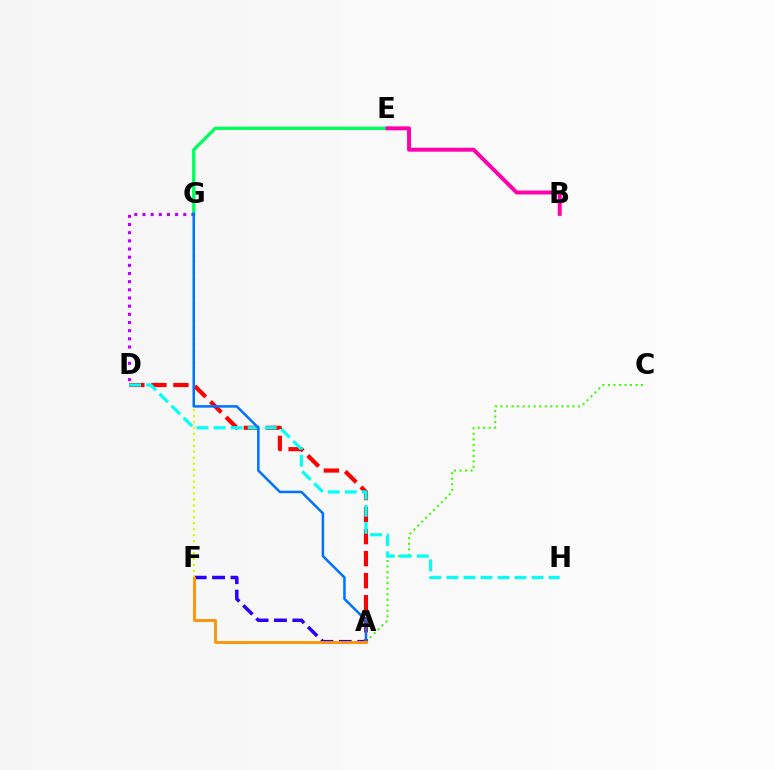{('E', 'G'): [{'color': '#00ff5c', 'line_style': 'solid', 'thickness': 2.36}], ('A', 'C'): [{'color': '#3dff00', 'line_style': 'dotted', 'thickness': 1.5}], ('A', 'F'): [{'color': '#2500ff', 'line_style': 'dashed', 'thickness': 2.5}, {'color': '#ff9400', 'line_style': 'solid', 'thickness': 2.06}], ('A', 'D'): [{'color': '#ff0000', 'line_style': 'dashed', 'thickness': 2.99}], ('D', 'H'): [{'color': '#00fff6', 'line_style': 'dashed', 'thickness': 2.31}], ('D', 'G'): [{'color': '#b900ff', 'line_style': 'dotted', 'thickness': 2.22}], ('F', 'G'): [{'color': '#d1ff00', 'line_style': 'dotted', 'thickness': 1.62}], ('B', 'E'): [{'color': '#ff00ac', 'line_style': 'solid', 'thickness': 2.83}], ('A', 'G'): [{'color': '#0074ff', 'line_style': 'solid', 'thickness': 1.82}]}